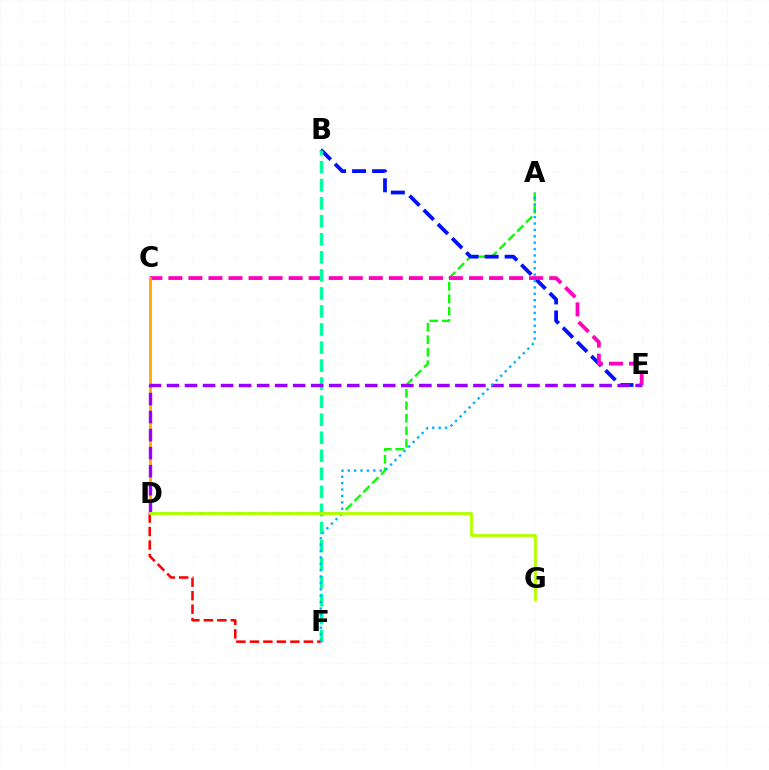{('A', 'D'): [{'color': '#08ff00', 'line_style': 'dashed', 'thickness': 1.7}], ('B', 'E'): [{'color': '#0010ff', 'line_style': 'dashed', 'thickness': 2.72}], ('C', 'E'): [{'color': '#ff00bd', 'line_style': 'dashed', 'thickness': 2.72}], ('C', 'D'): [{'color': '#ffa500', 'line_style': 'solid', 'thickness': 1.96}], ('B', 'F'): [{'color': '#00ff9d', 'line_style': 'dashed', 'thickness': 2.45}], ('D', 'F'): [{'color': '#ff0000', 'line_style': 'dashed', 'thickness': 1.83}], ('D', 'E'): [{'color': '#9b00ff', 'line_style': 'dashed', 'thickness': 2.45}], ('A', 'F'): [{'color': '#00b5ff', 'line_style': 'dotted', 'thickness': 1.74}], ('D', 'G'): [{'color': '#b3ff00', 'line_style': 'solid', 'thickness': 2.05}]}